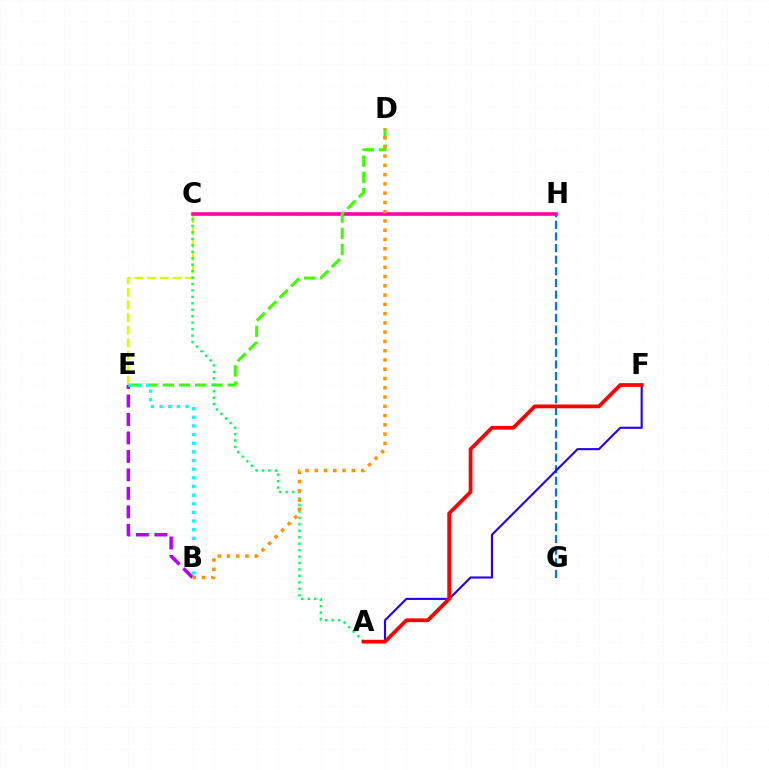{('C', 'E'): [{'color': '#d1ff00', 'line_style': 'dashed', 'thickness': 1.71}], ('G', 'H'): [{'color': '#0074ff', 'line_style': 'dashed', 'thickness': 1.58}], ('A', 'F'): [{'color': '#2500ff', 'line_style': 'solid', 'thickness': 1.53}, {'color': '#ff0000', 'line_style': 'solid', 'thickness': 2.7}], ('B', 'E'): [{'color': '#b900ff', 'line_style': 'dashed', 'thickness': 2.51}, {'color': '#00fff6', 'line_style': 'dotted', 'thickness': 2.35}], ('C', 'H'): [{'color': '#ff00ac', 'line_style': 'solid', 'thickness': 2.61}], ('D', 'E'): [{'color': '#3dff00', 'line_style': 'dashed', 'thickness': 2.2}], ('A', 'C'): [{'color': '#00ff5c', 'line_style': 'dotted', 'thickness': 1.75}], ('B', 'D'): [{'color': '#ff9400', 'line_style': 'dotted', 'thickness': 2.52}]}